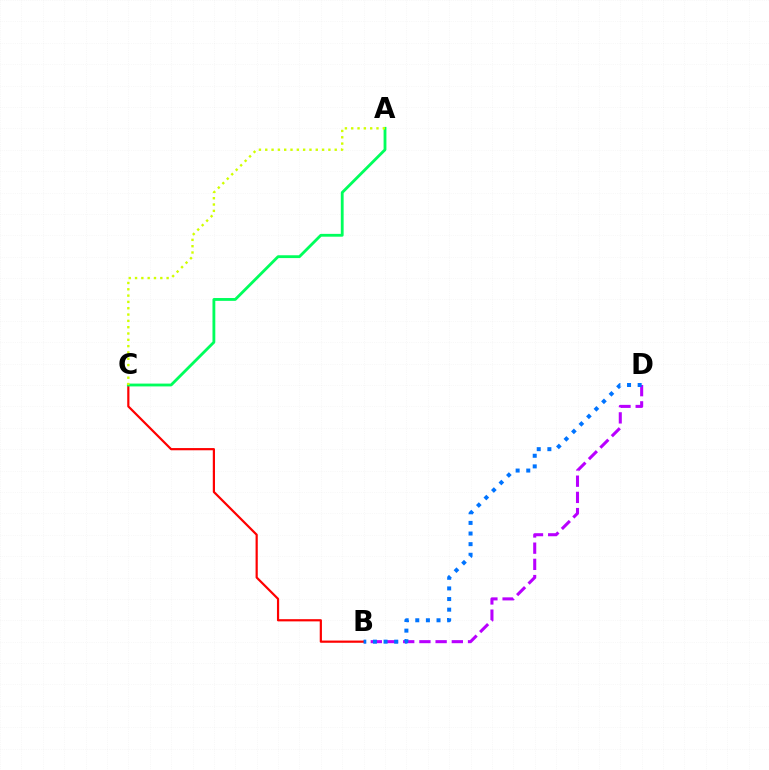{('B', 'D'): [{'color': '#b900ff', 'line_style': 'dashed', 'thickness': 2.2}, {'color': '#0074ff', 'line_style': 'dotted', 'thickness': 2.89}], ('B', 'C'): [{'color': '#ff0000', 'line_style': 'solid', 'thickness': 1.59}], ('A', 'C'): [{'color': '#00ff5c', 'line_style': 'solid', 'thickness': 2.03}, {'color': '#d1ff00', 'line_style': 'dotted', 'thickness': 1.72}]}